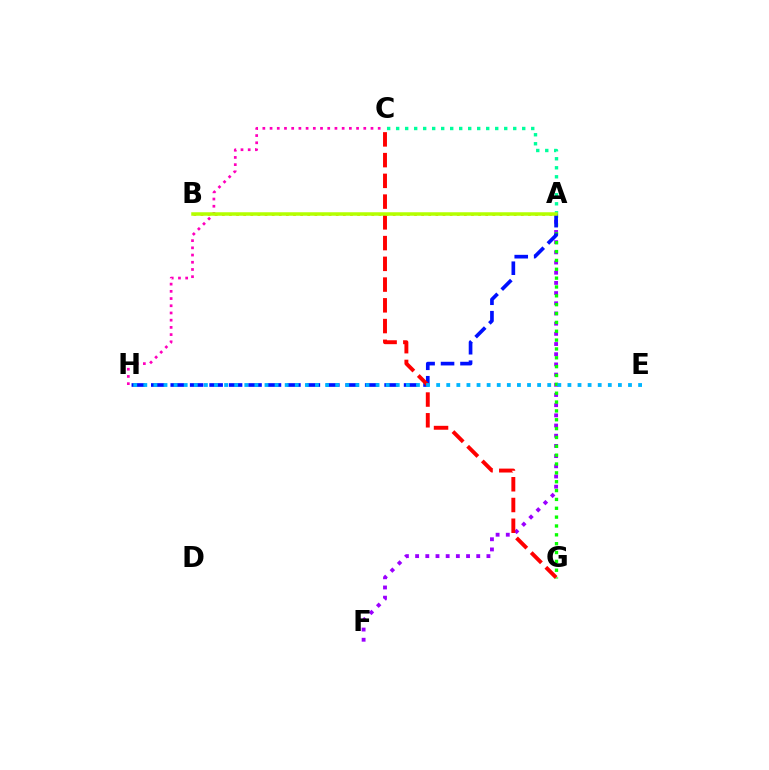{('C', 'H'): [{'color': '#ff00bd', 'line_style': 'dotted', 'thickness': 1.96}], ('A', 'F'): [{'color': '#9b00ff', 'line_style': 'dotted', 'thickness': 2.77}], ('A', 'G'): [{'color': '#08ff00', 'line_style': 'dotted', 'thickness': 2.4}], ('A', 'C'): [{'color': '#00ff9d', 'line_style': 'dotted', 'thickness': 2.45}], ('A', 'H'): [{'color': '#0010ff', 'line_style': 'dashed', 'thickness': 2.64}], ('C', 'G'): [{'color': '#ff0000', 'line_style': 'dashed', 'thickness': 2.82}], ('E', 'H'): [{'color': '#00b5ff', 'line_style': 'dotted', 'thickness': 2.74}], ('A', 'B'): [{'color': '#ffa500', 'line_style': 'dotted', 'thickness': 1.93}, {'color': '#b3ff00', 'line_style': 'solid', 'thickness': 2.52}]}